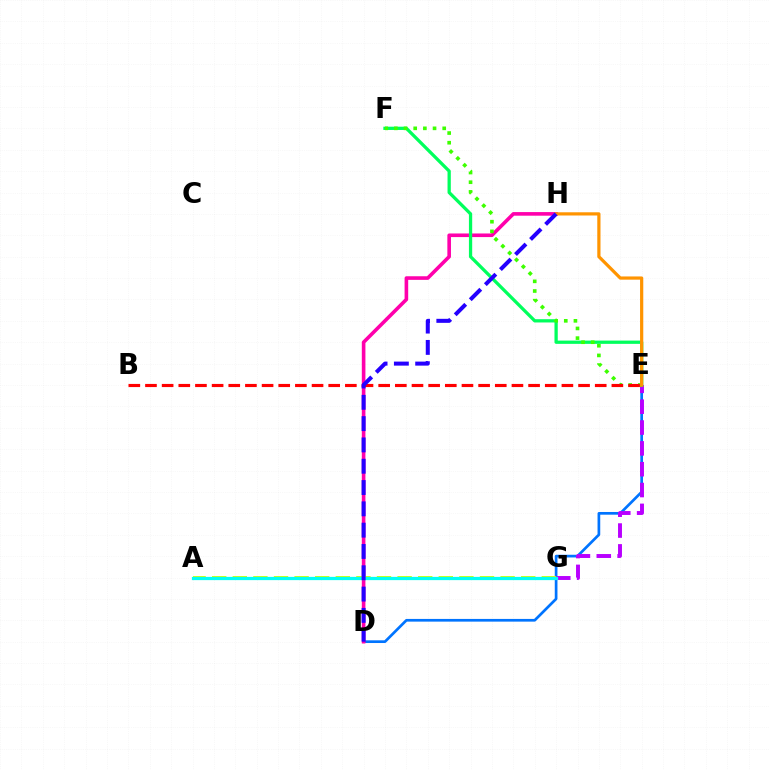{('D', 'E'): [{'color': '#0074ff', 'line_style': 'solid', 'thickness': 1.94}], ('D', 'H'): [{'color': '#ff00ac', 'line_style': 'solid', 'thickness': 2.6}, {'color': '#2500ff', 'line_style': 'dashed', 'thickness': 2.89}], ('E', 'G'): [{'color': '#b900ff', 'line_style': 'dashed', 'thickness': 2.83}], ('E', 'F'): [{'color': '#00ff5c', 'line_style': 'solid', 'thickness': 2.35}, {'color': '#3dff00', 'line_style': 'dotted', 'thickness': 2.63}], ('E', 'H'): [{'color': '#ff9400', 'line_style': 'solid', 'thickness': 2.32}], ('B', 'E'): [{'color': '#ff0000', 'line_style': 'dashed', 'thickness': 2.26}], ('A', 'G'): [{'color': '#d1ff00', 'line_style': 'dashed', 'thickness': 2.8}, {'color': '#00fff6', 'line_style': 'solid', 'thickness': 2.34}]}